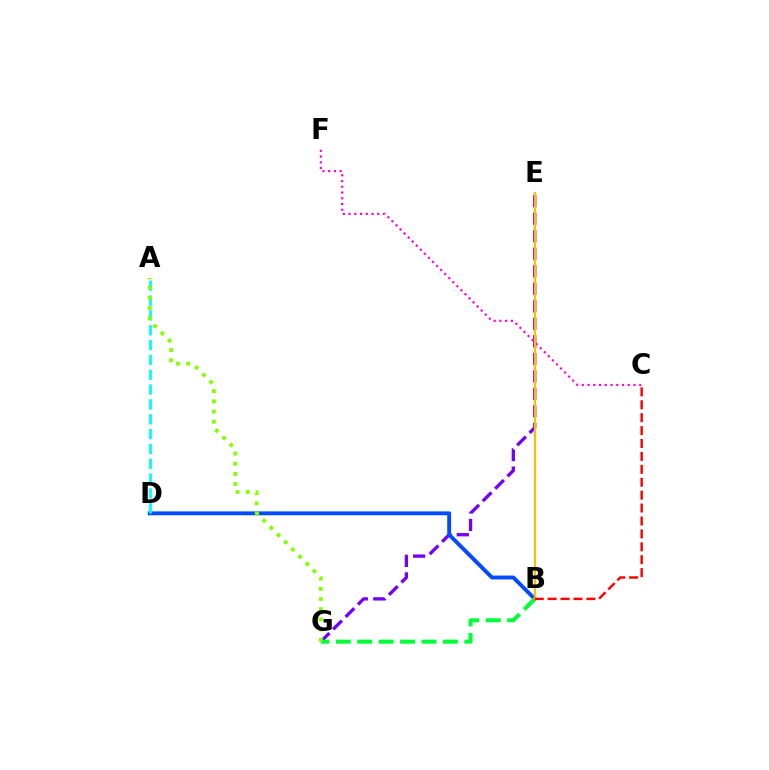{('E', 'G'): [{'color': '#7200ff', 'line_style': 'dashed', 'thickness': 2.38}], ('B', 'D'): [{'color': '#004bff', 'line_style': 'solid', 'thickness': 2.8}], ('C', 'F'): [{'color': '#ff00cf', 'line_style': 'dotted', 'thickness': 1.56}], ('B', 'G'): [{'color': '#00ff39', 'line_style': 'dashed', 'thickness': 2.91}], ('B', 'E'): [{'color': '#ffbd00', 'line_style': 'solid', 'thickness': 1.6}], ('B', 'C'): [{'color': '#ff0000', 'line_style': 'dashed', 'thickness': 1.75}], ('A', 'D'): [{'color': '#00fff6', 'line_style': 'dashed', 'thickness': 2.02}], ('A', 'G'): [{'color': '#84ff00', 'line_style': 'dotted', 'thickness': 2.77}]}